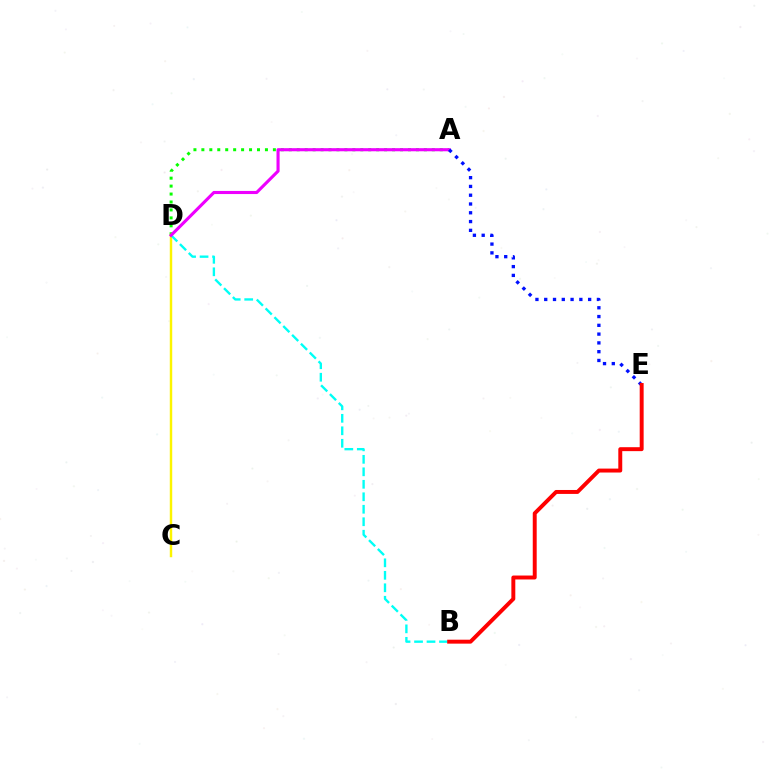{('A', 'D'): [{'color': '#08ff00', 'line_style': 'dotted', 'thickness': 2.16}, {'color': '#ee00ff', 'line_style': 'solid', 'thickness': 2.24}], ('C', 'D'): [{'color': '#fcf500', 'line_style': 'solid', 'thickness': 1.75}], ('B', 'D'): [{'color': '#00fff6', 'line_style': 'dashed', 'thickness': 1.7}], ('A', 'E'): [{'color': '#0010ff', 'line_style': 'dotted', 'thickness': 2.39}], ('B', 'E'): [{'color': '#ff0000', 'line_style': 'solid', 'thickness': 2.83}]}